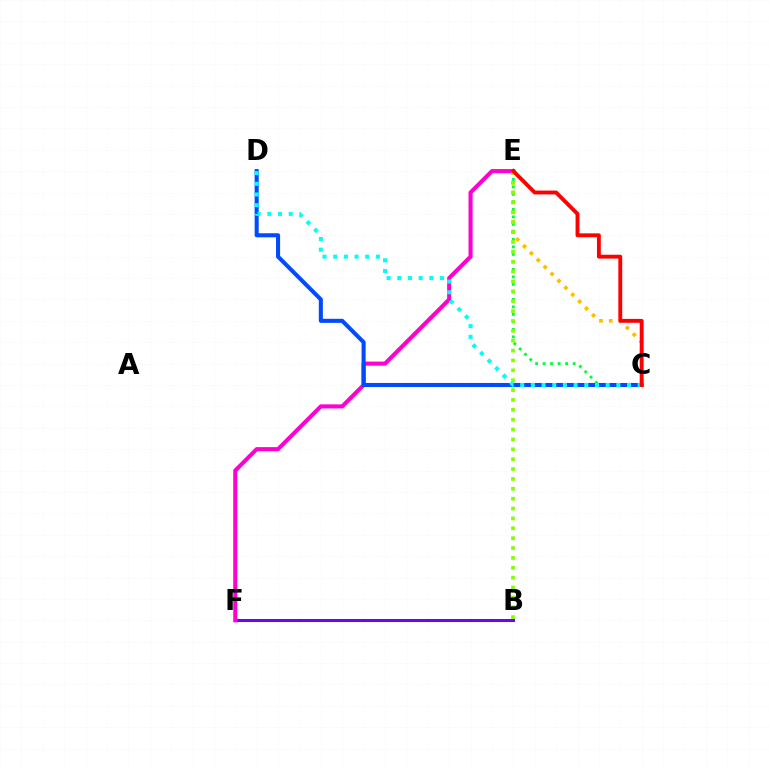{('B', 'F'): [{'color': '#7200ff', 'line_style': 'solid', 'thickness': 2.18}], ('C', 'E'): [{'color': '#ffbd00', 'line_style': 'dotted', 'thickness': 2.65}, {'color': '#00ff39', 'line_style': 'dotted', 'thickness': 2.04}, {'color': '#ff0000', 'line_style': 'solid', 'thickness': 2.79}], ('E', 'F'): [{'color': '#ff00cf', 'line_style': 'solid', 'thickness': 2.94}], ('C', 'D'): [{'color': '#004bff', 'line_style': 'solid', 'thickness': 2.93}, {'color': '#00fff6', 'line_style': 'dotted', 'thickness': 2.9}], ('B', 'E'): [{'color': '#84ff00', 'line_style': 'dotted', 'thickness': 2.68}]}